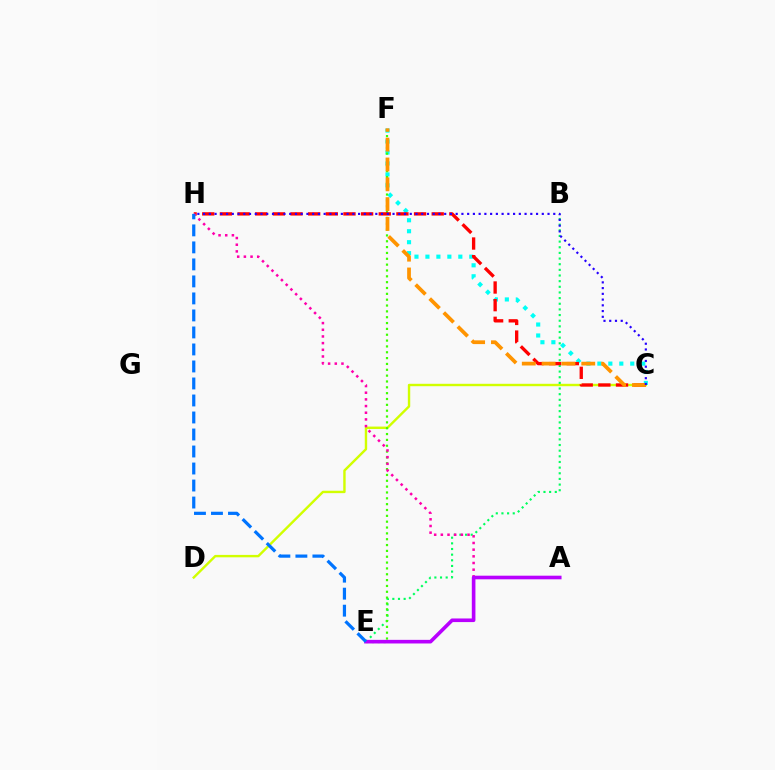{('C', 'F'): [{'color': '#00fff6', 'line_style': 'dotted', 'thickness': 2.98}, {'color': '#ff9400', 'line_style': 'dashed', 'thickness': 2.69}], ('C', 'D'): [{'color': '#d1ff00', 'line_style': 'solid', 'thickness': 1.73}], ('B', 'E'): [{'color': '#00ff5c', 'line_style': 'dotted', 'thickness': 1.54}], ('E', 'F'): [{'color': '#3dff00', 'line_style': 'dotted', 'thickness': 1.59}], ('C', 'H'): [{'color': '#ff0000', 'line_style': 'dashed', 'thickness': 2.4}, {'color': '#2500ff', 'line_style': 'dotted', 'thickness': 1.56}], ('A', 'H'): [{'color': '#ff00ac', 'line_style': 'dotted', 'thickness': 1.81}], ('A', 'E'): [{'color': '#b900ff', 'line_style': 'solid', 'thickness': 2.6}], ('E', 'H'): [{'color': '#0074ff', 'line_style': 'dashed', 'thickness': 2.31}]}